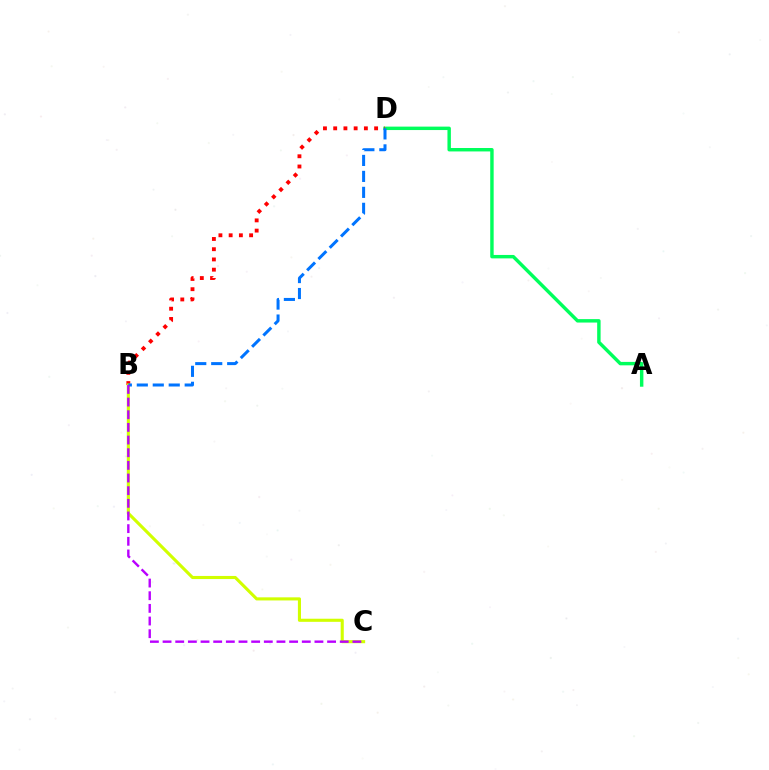{('A', 'D'): [{'color': '#00ff5c', 'line_style': 'solid', 'thickness': 2.47}], ('B', 'D'): [{'color': '#ff0000', 'line_style': 'dotted', 'thickness': 2.78}, {'color': '#0074ff', 'line_style': 'dashed', 'thickness': 2.17}], ('B', 'C'): [{'color': '#d1ff00', 'line_style': 'solid', 'thickness': 2.23}, {'color': '#b900ff', 'line_style': 'dashed', 'thickness': 1.72}]}